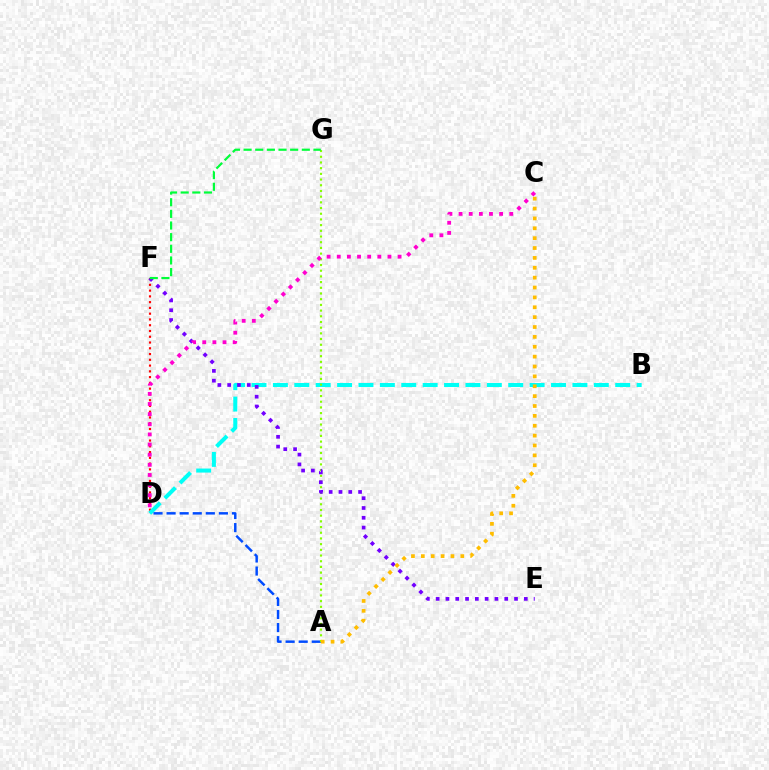{('D', 'F'): [{'color': '#ff0000', 'line_style': 'dotted', 'thickness': 1.57}], ('B', 'D'): [{'color': '#00fff6', 'line_style': 'dashed', 'thickness': 2.91}], ('A', 'D'): [{'color': '#004bff', 'line_style': 'dashed', 'thickness': 1.78}], ('A', 'G'): [{'color': '#84ff00', 'line_style': 'dotted', 'thickness': 1.55}], ('E', 'F'): [{'color': '#7200ff', 'line_style': 'dotted', 'thickness': 2.66}], ('A', 'C'): [{'color': '#ffbd00', 'line_style': 'dotted', 'thickness': 2.68}], ('F', 'G'): [{'color': '#00ff39', 'line_style': 'dashed', 'thickness': 1.58}], ('C', 'D'): [{'color': '#ff00cf', 'line_style': 'dotted', 'thickness': 2.75}]}